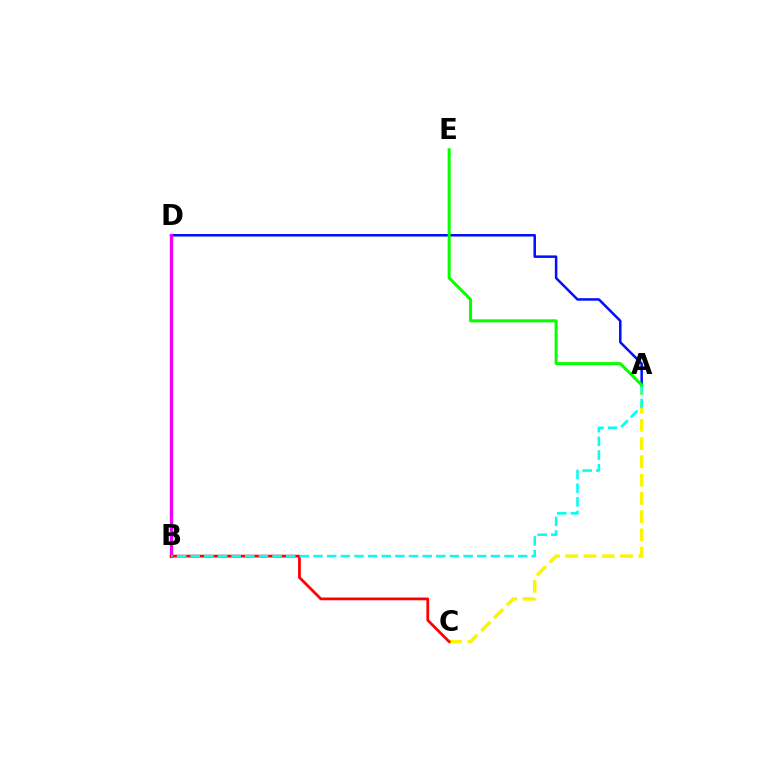{('A', 'C'): [{'color': '#fcf500', 'line_style': 'dashed', 'thickness': 2.48}], ('A', 'D'): [{'color': '#0010ff', 'line_style': 'solid', 'thickness': 1.81}], ('B', 'D'): [{'color': '#ee00ff', 'line_style': 'solid', 'thickness': 2.36}], ('B', 'C'): [{'color': '#ff0000', 'line_style': 'solid', 'thickness': 1.98}], ('A', 'B'): [{'color': '#00fff6', 'line_style': 'dashed', 'thickness': 1.85}], ('A', 'E'): [{'color': '#08ff00', 'line_style': 'solid', 'thickness': 2.18}]}